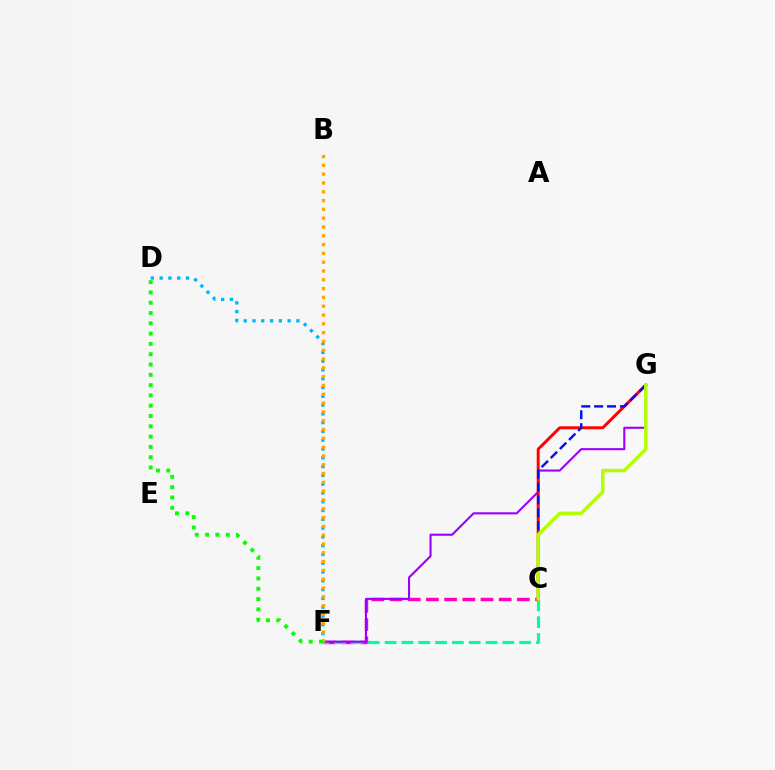{('C', 'F'): [{'color': '#ff00bd', 'line_style': 'dashed', 'thickness': 2.47}, {'color': '#00ff9d', 'line_style': 'dashed', 'thickness': 2.29}], ('F', 'G'): [{'color': '#9b00ff', 'line_style': 'solid', 'thickness': 1.51}], ('C', 'G'): [{'color': '#ff0000', 'line_style': 'solid', 'thickness': 2.13}, {'color': '#0010ff', 'line_style': 'dashed', 'thickness': 1.75}, {'color': '#b3ff00', 'line_style': 'solid', 'thickness': 2.47}], ('D', 'F'): [{'color': '#00b5ff', 'line_style': 'dotted', 'thickness': 2.39}, {'color': '#08ff00', 'line_style': 'dotted', 'thickness': 2.8}], ('B', 'F'): [{'color': '#ffa500', 'line_style': 'dotted', 'thickness': 2.39}]}